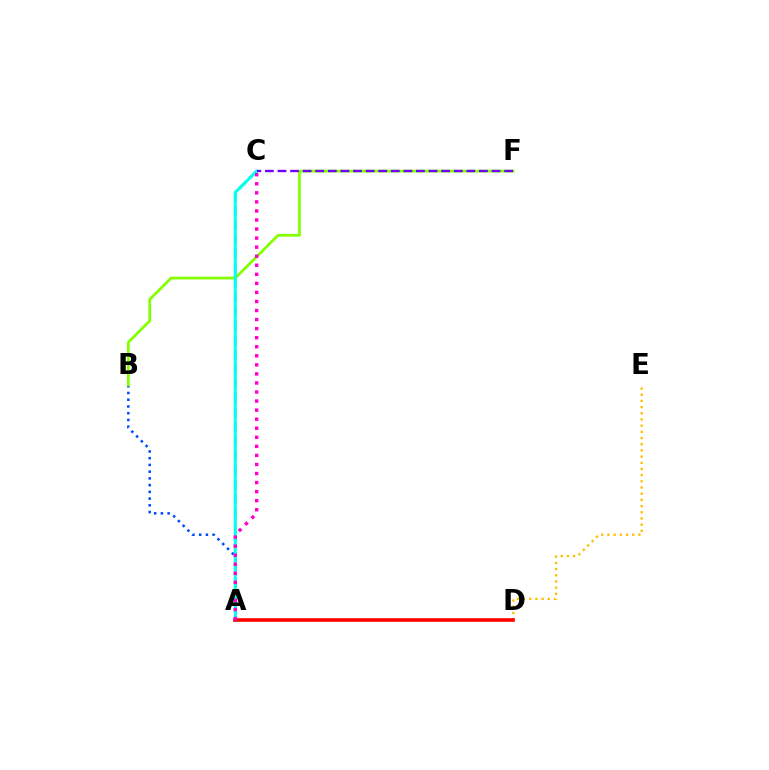{('A', 'C'): [{'color': '#00ff39', 'line_style': 'dashed', 'thickness': 1.96}, {'color': '#00fff6', 'line_style': 'solid', 'thickness': 2.12}, {'color': '#ff00cf', 'line_style': 'dotted', 'thickness': 2.46}], ('A', 'B'): [{'color': '#004bff', 'line_style': 'dotted', 'thickness': 1.83}], ('B', 'F'): [{'color': '#84ff00', 'line_style': 'solid', 'thickness': 1.99}], ('D', 'E'): [{'color': '#ffbd00', 'line_style': 'dotted', 'thickness': 1.68}], ('C', 'F'): [{'color': '#7200ff', 'line_style': 'dashed', 'thickness': 1.71}], ('A', 'D'): [{'color': '#ff0000', 'line_style': 'solid', 'thickness': 2.6}]}